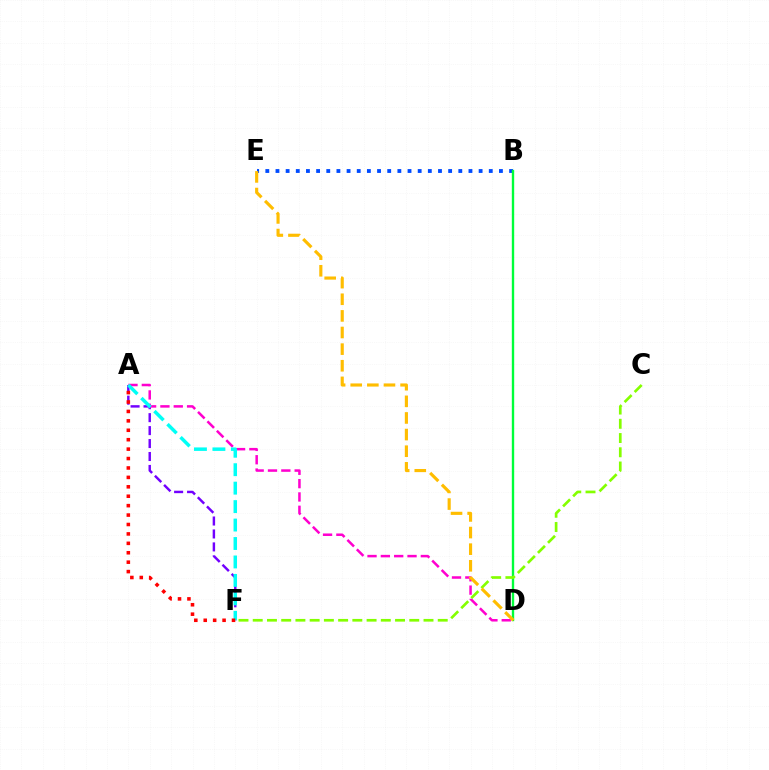{('B', 'E'): [{'color': '#004bff', 'line_style': 'dotted', 'thickness': 2.76}], ('B', 'D'): [{'color': '#00ff39', 'line_style': 'solid', 'thickness': 1.7}], ('A', 'F'): [{'color': '#7200ff', 'line_style': 'dashed', 'thickness': 1.76}, {'color': '#00fff6', 'line_style': 'dashed', 'thickness': 2.51}, {'color': '#ff0000', 'line_style': 'dotted', 'thickness': 2.56}], ('A', 'D'): [{'color': '#ff00cf', 'line_style': 'dashed', 'thickness': 1.81}], ('C', 'F'): [{'color': '#84ff00', 'line_style': 'dashed', 'thickness': 1.93}], ('D', 'E'): [{'color': '#ffbd00', 'line_style': 'dashed', 'thickness': 2.26}]}